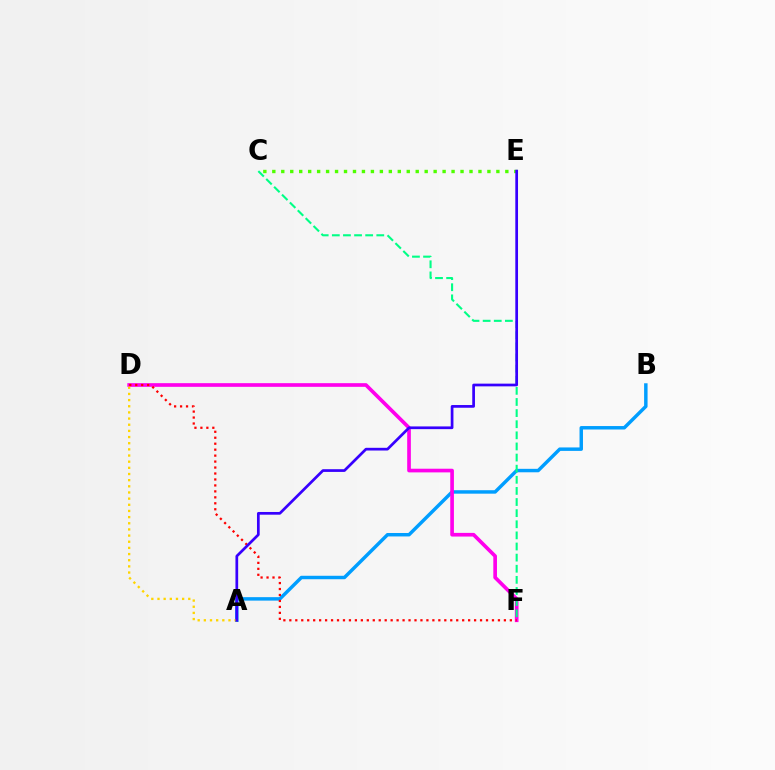{('C', 'E'): [{'color': '#4fff00', 'line_style': 'dotted', 'thickness': 2.44}], ('A', 'B'): [{'color': '#009eff', 'line_style': 'solid', 'thickness': 2.49}], ('D', 'F'): [{'color': '#ff00ed', 'line_style': 'solid', 'thickness': 2.64}, {'color': '#ff0000', 'line_style': 'dotted', 'thickness': 1.62}], ('A', 'D'): [{'color': '#ffd500', 'line_style': 'dotted', 'thickness': 1.67}], ('C', 'F'): [{'color': '#00ff86', 'line_style': 'dashed', 'thickness': 1.51}], ('A', 'E'): [{'color': '#3700ff', 'line_style': 'solid', 'thickness': 1.95}]}